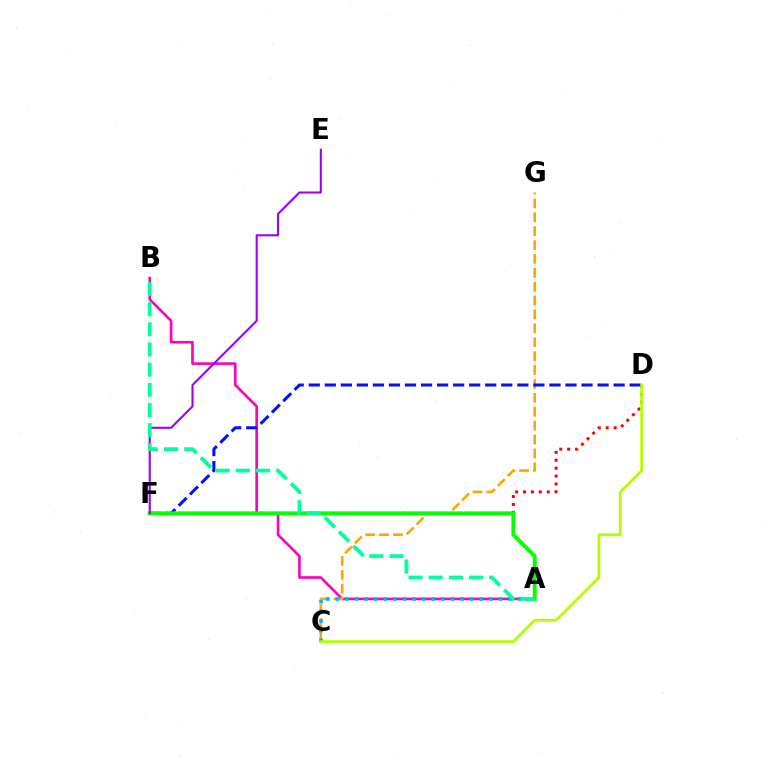{('D', 'F'): [{'color': '#ff0000', 'line_style': 'dotted', 'thickness': 2.15}, {'color': '#0010ff', 'line_style': 'dashed', 'thickness': 2.18}], ('A', 'B'): [{'color': '#ff00bd', 'line_style': 'solid', 'thickness': 1.89}, {'color': '#00ff9d', 'line_style': 'dashed', 'thickness': 2.74}], ('C', 'G'): [{'color': '#ffa500', 'line_style': 'dashed', 'thickness': 1.89}], ('A', 'C'): [{'color': '#00b5ff', 'line_style': 'dotted', 'thickness': 2.61}], ('C', 'D'): [{'color': '#b3ff00', 'line_style': 'solid', 'thickness': 2.04}], ('A', 'F'): [{'color': '#08ff00', 'line_style': 'solid', 'thickness': 2.82}], ('E', 'F'): [{'color': '#9b00ff', 'line_style': 'solid', 'thickness': 1.51}]}